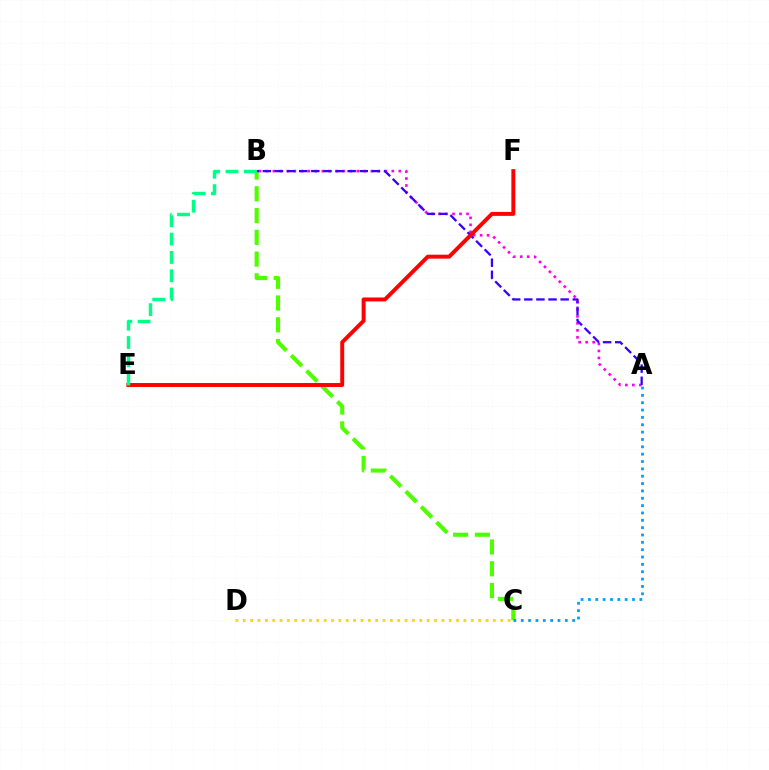{('A', 'B'): [{'color': '#ff00ed', 'line_style': 'dotted', 'thickness': 1.9}, {'color': '#3700ff', 'line_style': 'dashed', 'thickness': 1.65}], ('B', 'C'): [{'color': '#4fff00', 'line_style': 'dashed', 'thickness': 2.96}], ('A', 'C'): [{'color': '#009eff', 'line_style': 'dotted', 'thickness': 2.0}], ('C', 'D'): [{'color': '#ffd500', 'line_style': 'dotted', 'thickness': 2.0}], ('E', 'F'): [{'color': '#ff0000', 'line_style': 'solid', 'thickness': 2.83}], ('B', 'E'): [{'color': '#00ff86', 'line_style': 'dashed', 'thickness': 2.49}]}